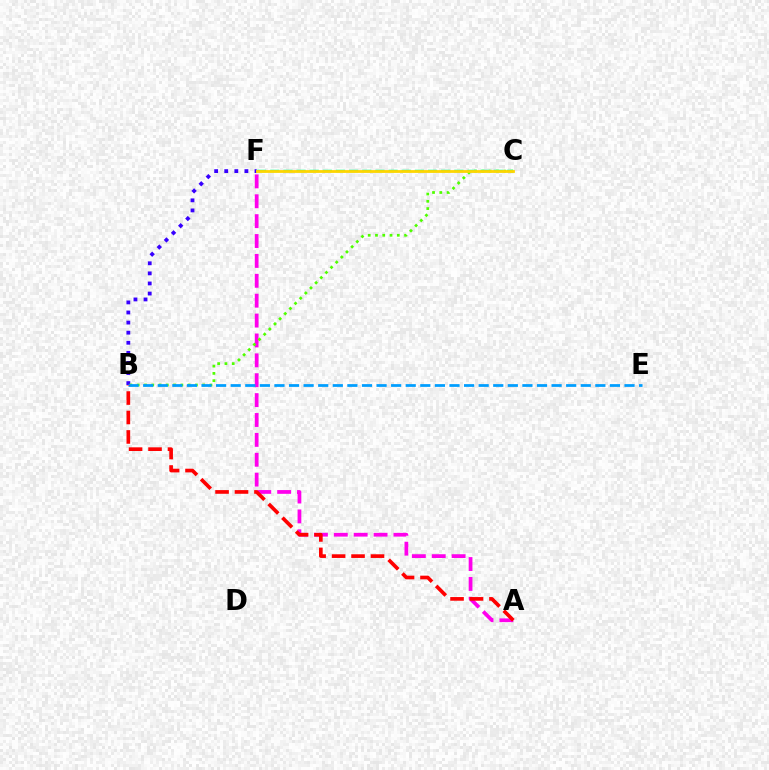{('A', 'F'): [{'color': '#ff00ed', 'line_style': 'dashed', 'thickness': 2.7}], ('B', 'F'): [{'color': '#3700ff', 'line_style': 'dotted', 'thickness': 2.74}], ('B', 'C'): [{'color': '#4fff00', 'line_style': 'dotted', 'thickness': 1.98}], ('B', 'E'): [{'color': '#009eff', 'line_style': 'dashed', 'thickness': 1.98}], ('C', 'F'): [{'color': '#00ff86', 'line_style': 'dashed', 'thickness': 1.79}, {'color': '#ffd500', 'line_style': 'solid', 'thickness': 2.01}], ('A', 'B'): [{'color': '#ff0000', 'line_style': 'dashed', 'thickness': 2.64}]}